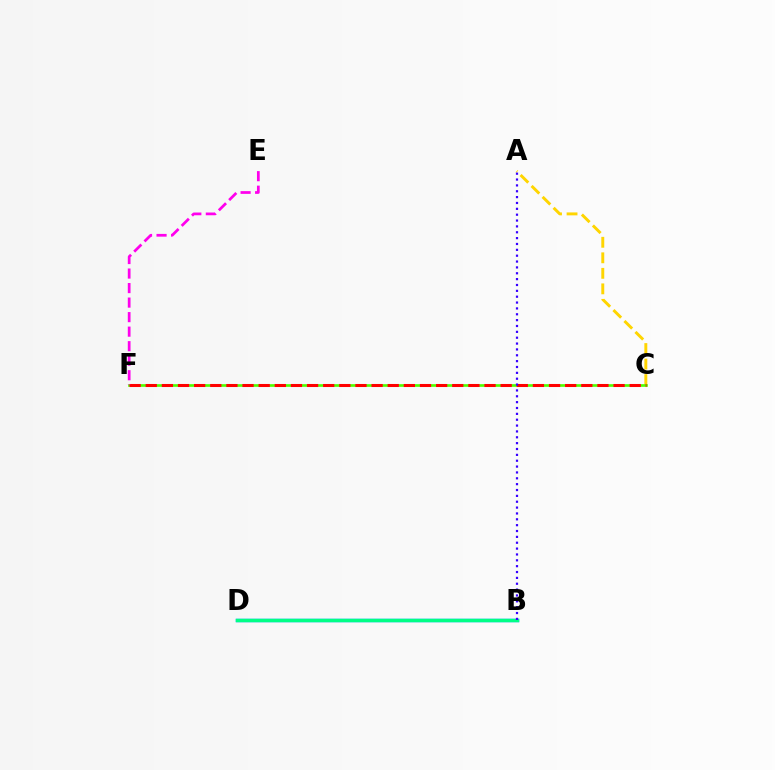{('A', 'C'): [{'color': '#ffd500', 'line_style': 'dashed', 'thickness': 2.11}], ('B', 'D'): [{'color': '#009eff', 'line_style': 'solid', 'thickness': 2.5}, {'color': '#00ff86', 'line_style': 'solid', 'thickness': 2.43}], ('C', 'F'): [{'color': '#4fff00', 'line_style': 'solid', 'thickness': 1.92}, {'color': '#ff0000', 'line_style': 'dashed', 'thickness': 2.19}], ('E', 'F'): [{'color': '#ff00ed', 'line_style': 'dashed', 'thickness': 1.97}], ('A', 'B'): [{'color': '#3700ff', 'line_style': 'dotted', 'thickness': 1.59}]}